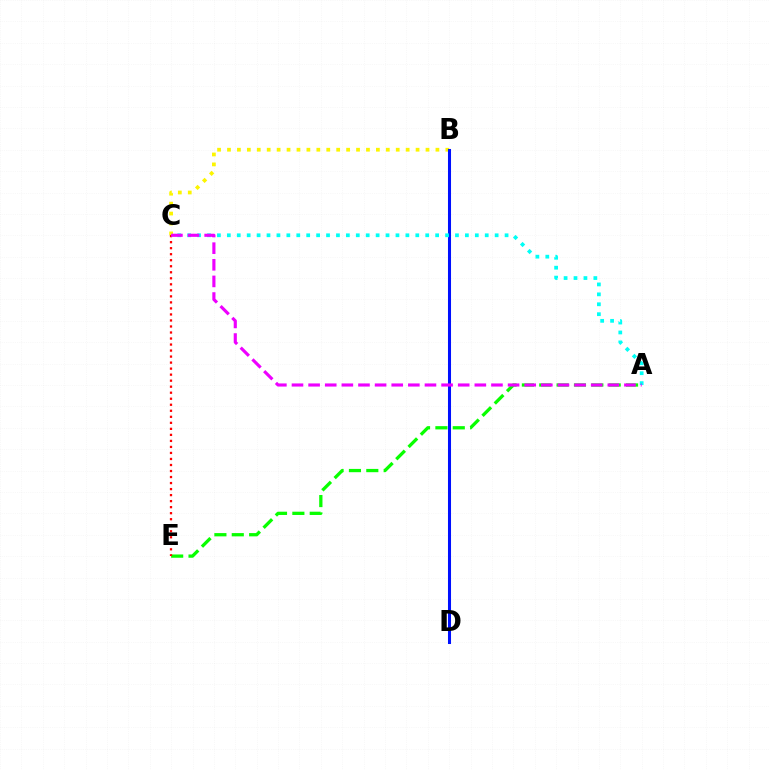{('B', 'C'): [{'color': '#fcf500', 'line_style': 'dotted', 'thickness': 2.7}], ('A', 'E'): [{'color': '#08ff00', 'line_style': 'dashed', 'thickness': 2.36}], ('C', 'E'): [{'color': '#ff0000', 'line_style': 'dotted', 'thickness': 1.64}], ('B', 'D'): [{'color': '#0010ff', 'line_style': 'solid', 'thickness': 2.19}], ('A', 'C'): [{'color': '#00fff6', 'line_style': 'dotted', 'thickness': 2.69}, {'color': '#ee00ff', 'line_style': 'dashed', 'thickness': 2.26}]}